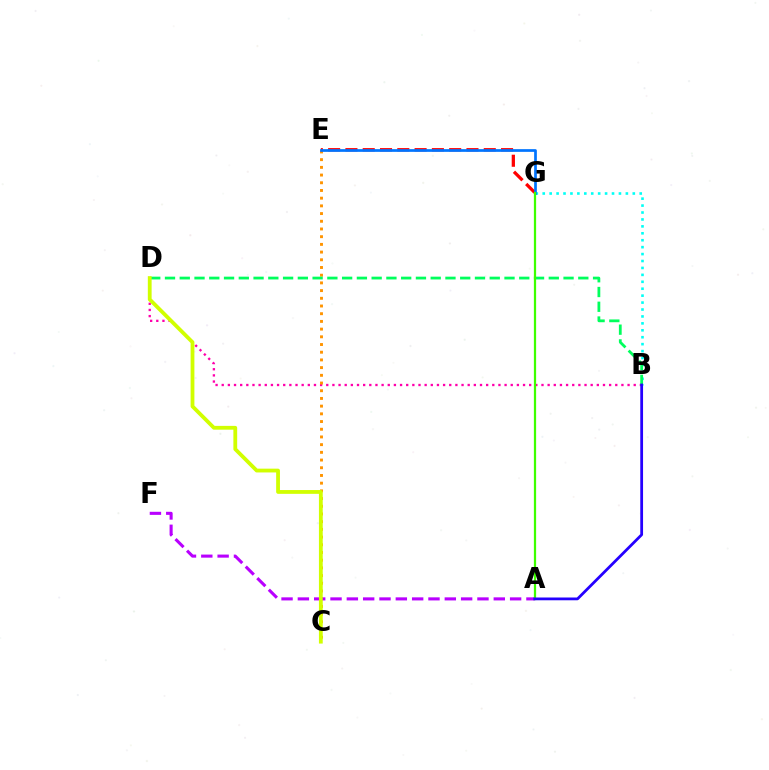{('B', 'D'): [{'color': '#ff00ac', 'line_style': 'dotted', 'thickness': 1.67}, {'color': '#00ff5c', 'line_style': 'dashed', 'thickness': 2.01}], ('C', 'E'): [{'color': '#ff9400', 'line_style': 'dotted', 'thickness': 2.09}], ('B', 'G'): [{'color': '#00fff6', 'line_style': 'dotted', 'thickness': 1.88}], ('E', 'G'): [{'color': '#ff0000', 'line_style': 'dashed', 'thickness': 2.35}, {'color': '#0074ff', 'line_style': 'solid', 'thickness': 1.95}], ('A', 'F'): [{'color': '#b900ff', 'line_style': 'dashed', 'thickness': 2.22}], ('A', 'G'): [{'color': '#3dff00', 'line_style': 'solid', 'thickness': 1.62}], ('C', 'D'): [{'color': '#d1ff00', 'line_style': 'solid', 'thickness': 2.73}], ('A', 'B'): [{'color': '#2500ff', 'line_style': 'solid', 'thickness': 2.0}]}